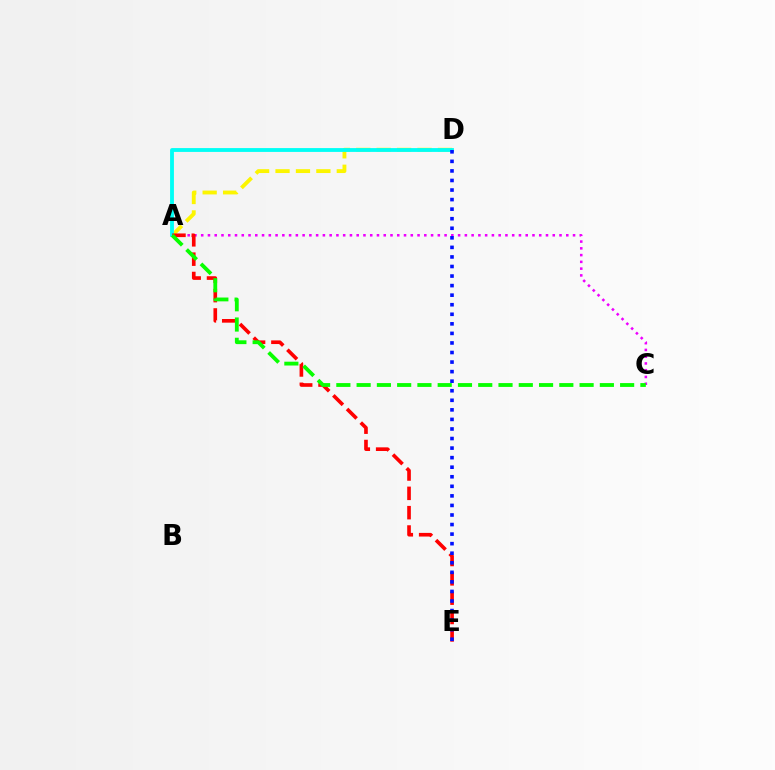{('A', 'C'): [{'color': '#ee00ff', 'line_style': 'dotted', 'thickness': 1.84}, {'color': '#08ff00', 'line_style': 'dashed', 'thickness': 2.75}], ('A', 'D'): [{'color': '#fcf500', 'line_style': 'dashed', 'thickness': 2.77}, {'color': '#00fff6', 'line_style': 'solid', 'thickness': 2.76}], ('A', 'E'): [{'color': '#ff0000', 'line_style': 'dashed', 'thickness': 2.63}], ('D', 'E'): [{'color': '#0010ff', 'line_style': 'dotted', 'thickness': 2.6}]}